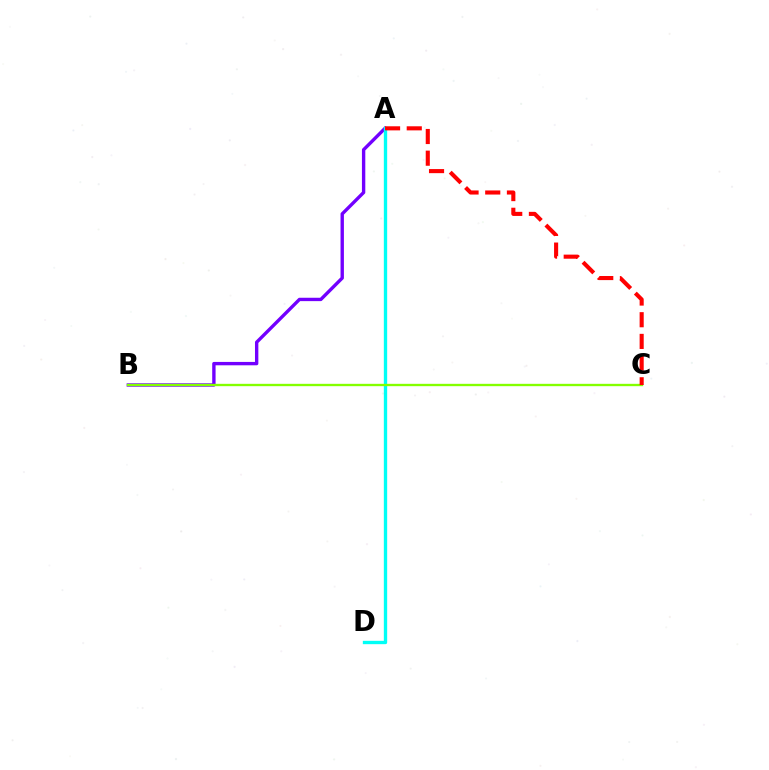{('A', 'B'): [{'color': '#7200ff', 'line_style': 'solid', 'thickness': 2.43}], ('A', 'D'): [{'color': '#00fff6', 'line_style': 'solid', 'thickness': 2.41}], ('B', 'C'): [{'color': '#84ff00', 'line_style': 'solid', 'thickness': 1.69}], ('A', 'C'): [{'color': '#ff0000', 'line_style': 'dashed', 'thickness': 2.95}]}